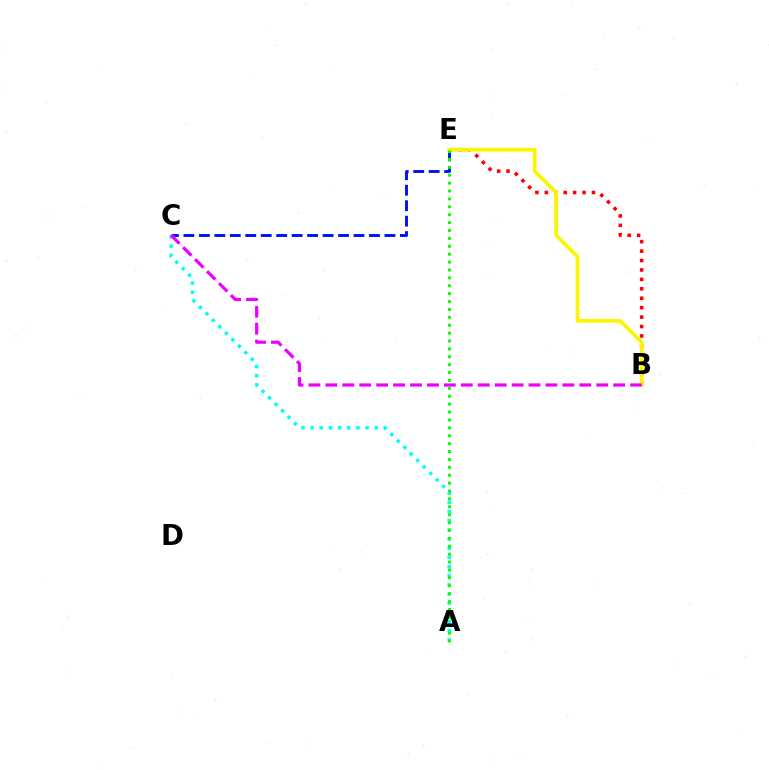{('B', 'E'): [{'color': '#ff0000', 'line_style': 'dotted', 'thickness': 2.56}, {'color': '#fcf500', 'line_style': 'solid', 'thickness': 2.69}], ('C', 'E'): [{'color': '#0010ff', 'line_style': 'dashed', 'thickness': 2.1}], ('A', 'C'): [{'color': '#00fff6', 'line_style': 'dotted', 'thickness': 2.49}], ('B', 'C'): [{'color': '#ee00ff', 'line_style': 'dashed', 'thickness': 2.3}], ('A', 'E'): [{'color': '#08ff00', 'line_style': 'dotted', 'thickness': 2.14}]}